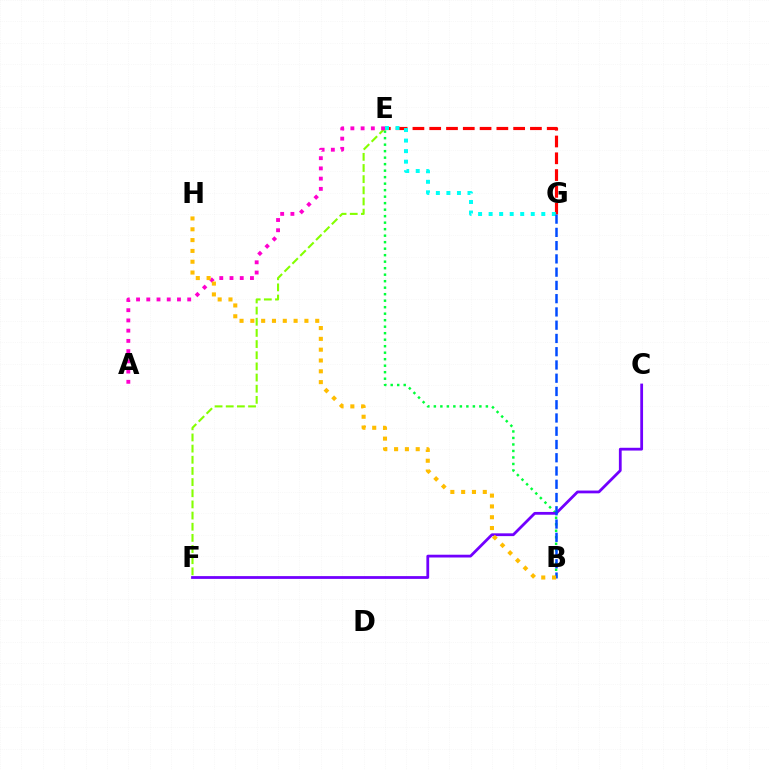{('E', 'G'): [{'color': '#ff0000', 'line_style': 'dashed', 'thickness': 2.28}, {'color': '#00fff6', 'line_style': 'dotted', 'thickness': 2.86}], ('B', 'E'): [{'color': '#00ff39', 'line_style': 'dotted', 'thickness': 1.77}], ('E', 'F'): [{'color': '#84ff00', 'line_style': 'dashed', 'thickness': 1.52}], ('C', 'F'): [{'color': '#7200ff', 'line_style': 'solid', 'thickness': 2.0}], ('A', 'E'): [{'color': '#ff00cf', 'line_style': 'dotted', 'thickness': 2.78}], ('B', 'G'): [{'color': '#004bff', 'line_style': 'dashed', 'thickness': 1.8}], ('B', 'H'): [{'color': '#ffbd00', 'line_style': 'dotted', 'thickness': 2.94}]}